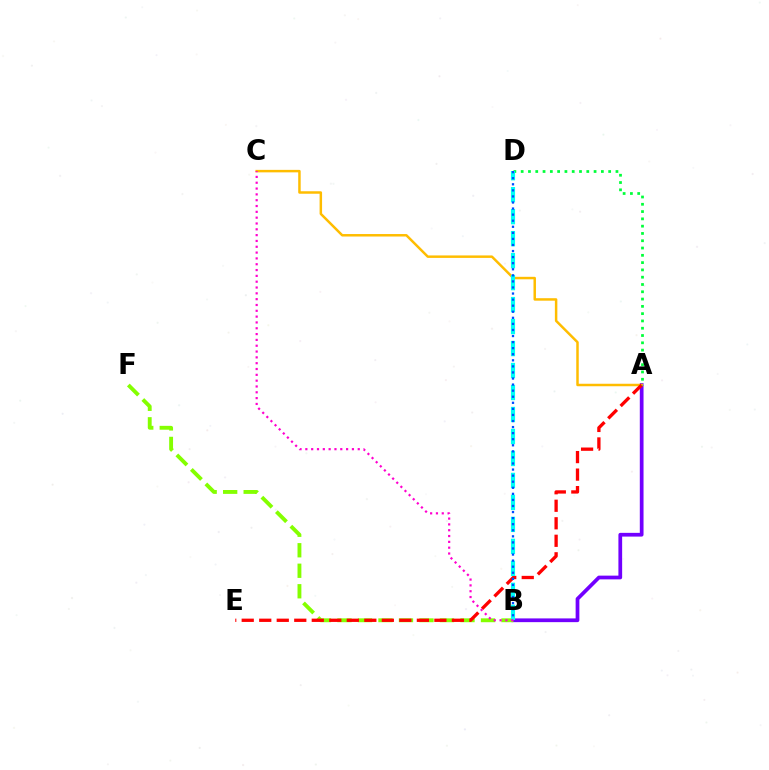{('A', 'B'): [{'color': '#7200ff', 'line_style': 'solid', 'thickness': 2.69}], ('A', 'C'): [{'color': '#ffbd00', 'line_style': 'solid', 'thickness': 1.79}], ('B', 'F'): [{'color': '#84ff00', 'line_style': 'dashed', 'thickness': 2.79}], ('A', 'E'): [{'color': '#ff0000', 'line_style': 'dashed', 'thickness': 2.38}], ('A', 'D'): [{'color': '#00ff39', 'line_style': 'dotted', 'thickness': 1.98}], ('B', 'D'): [{'color': '#00fff6', 'line_style': 'dashed', 'thickness': 2.99}, {'color': '#004bff', 'line_style': 'dotted', 'thickness': 1.65}], ('B', 'C'): [{'color': '#ff00cf', 'line_style': 'dotted', 'thickness': 1.58}]}